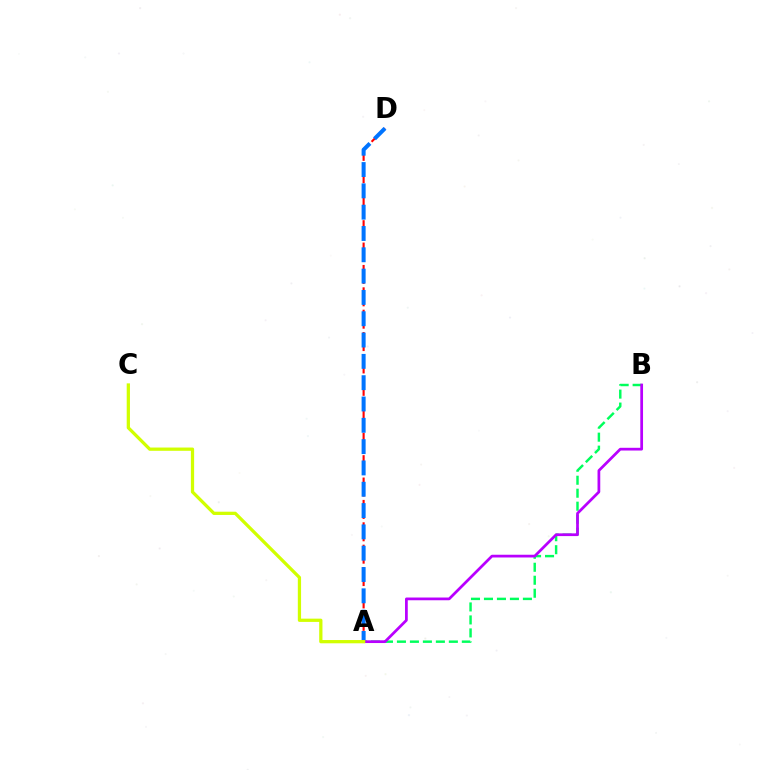{('A', 'B'): [{'color': '#00ff5c', 'line_style': 'dashed', 'thickness': 1.76}, {'color': '#b900ff', 'line_style': 'solid', 'thickness': 1.97}], ('A', 'D'): [{'color': '#ff0000', 'line_style': 'dashed', 'thickness': 1.52}, {'color': '#0074ff', 'line_style': 'dashed', 'thickness': 2.9}], ('A', 'C'): [{'color': '#d1ff00', 'line_style': 'solid', 'thickness': 2.35}]}